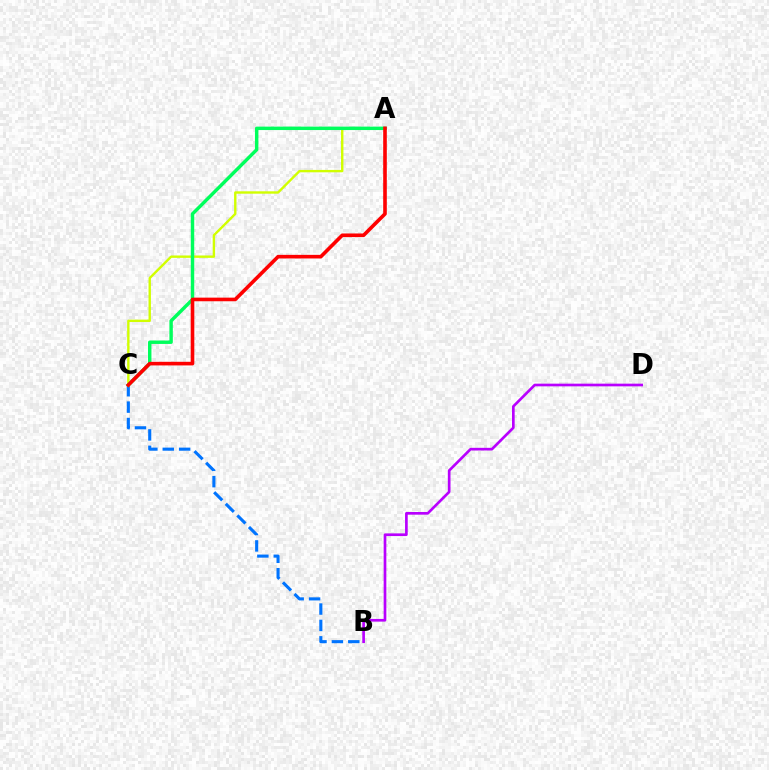{('B', 'D'): [{'color': '#b900ff', 'line_style': 'solid', 'thickness': 1.93}], ('B', 'C'): [{'color': '#0074ff', 'line_style': 'dashed', 'thickness': 2.23}], ('A', 'C'): [{'color': '#d1ff00', 'line_style': 'solid', 'thickness': 1.72}, {'color': '#00ff5c', 'line_style': 'solid', 'thickness': 2.47}, {'color': '#ff0000', 'line_style': 'solid', 'thickness': 2.61}]}